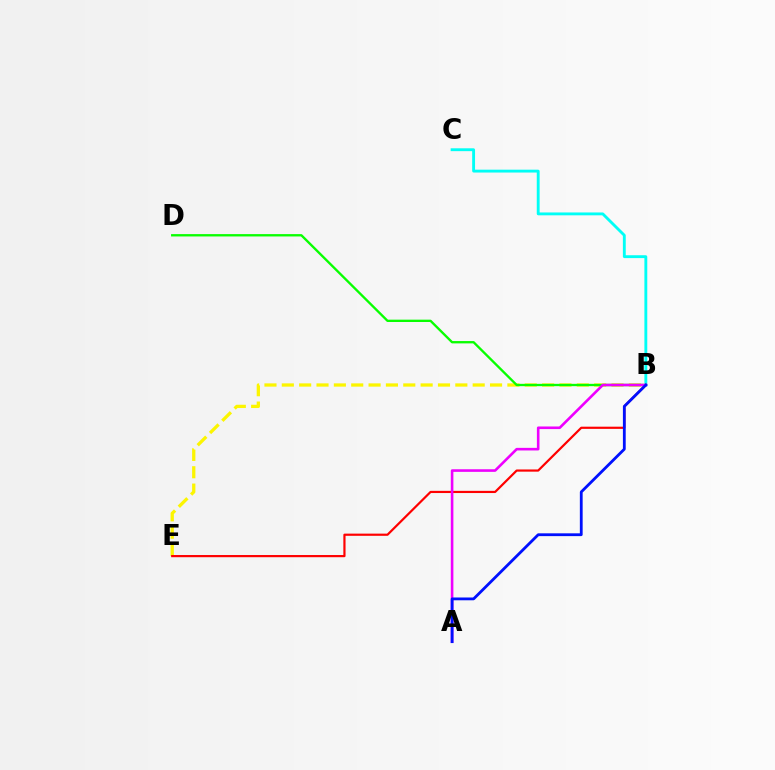{('B', 'C'): [{'color': '#00fff6', 'line_style': 'solid', 'thickness': 2.06}], ('B', 'E'): [{'color': '#fcf500', 'line_style': 'dashed', 'thickness': 2.36}, {'color': '#ff0000', 'line_style': 'solid', 'thickness': 1.58}], ('B', 'D'): [{'color': '#08ff00', 'line_style': 'solid', 'thickness': 1.68}], ('A', 'B'): [{'color': '#ee00ff', 'line_style': 'solid', 'thickness': 1.88}, {'color': '#0010ff', 'line_style': 'solid', 'thickness': 2.02}]}